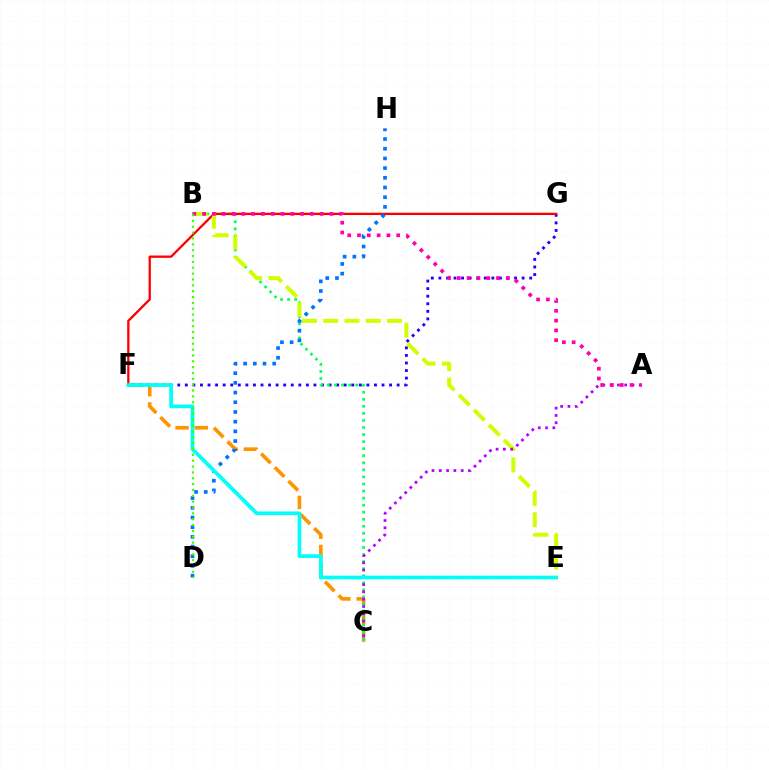{('C', 'F'): [{'color': '#ff9400', 'line_style': 'dashed', 'thickness': 2.62}], ('F', 'G'): [{'color': '#2500ff', 'line_style': 'dotted', 'thickness': 2.06}, {'color': '#ff0000', 'line_style': 'solid', 'thickness': 1.66}], ('B', 'C'): [{'color': '#00ff5c', 'line_style': 'dotted', 'thickness': 1.92}], ('B', 'E'): [{'color': '#d1ff00', 'line_style': 'dashed', 'thickness': 2.89}], ('D', 'H'): [{'color': '#0074ff', 'line_style': 'dotted', 'thickness': 2.63}], ('A', 'C'): [{'color': '#b900ff', 'line_style': 'dotted', 'thickness': 1.98}], ('A', 'B'): [{'color': '#ff00ac', 'line_style': 'dotted', 'thickness': 2.66}], ('E', 'F'): [{'color': '#00fff6', 'line_style': 'solid', 'thickness': 2.68}], ('B', 'D'): [{'color': '#3dff00', 'line_style': 'dotted', 'thickness': 1.59}]}